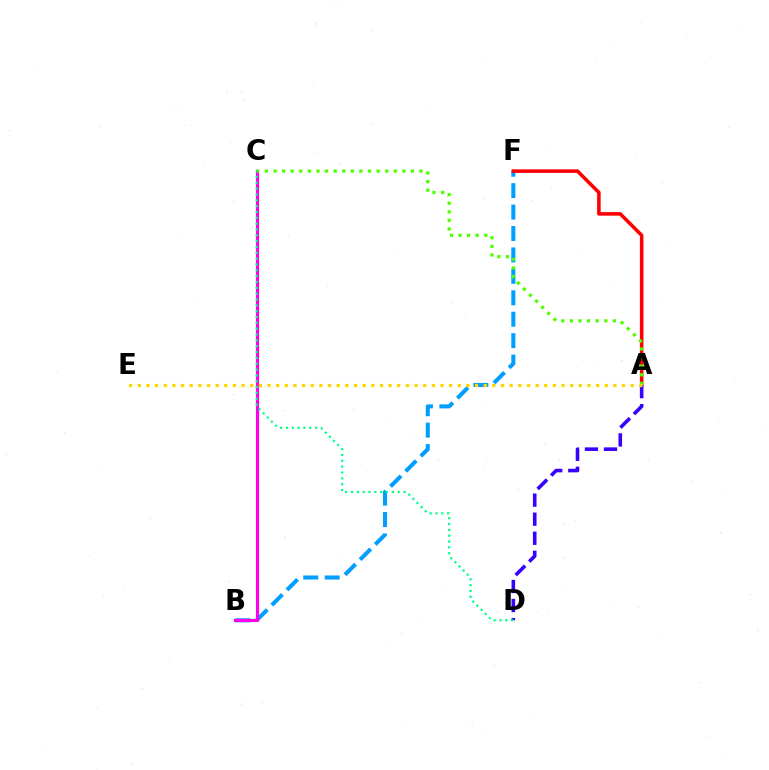{('B', 'F'): [{'color': '#009eff', 'line_style': 'dashed', 'thickness': 2.91}], ('B', 'C'): [{'color': '#ff00ed', 'line_style': 'solid', 'thickness': 2.26}], ('A', 'F'): [{'color': '#ff0000', 'line_style': 'solid', 'thickness': 2.56}], ('A', 'D'): [{'color': '#3700ff', 'line_style': 'dashed', 'thickness': 2.59}], ('A', 'C'): [{'color': '#4fff00', 'line_style': 'dotted', 'thickness': 2.33}], ('C', 'D'): [{'color': '#00ff86', 'line_style': 'dotted', 'thickness': 1.59}], ('A', 'E'): [{'color': '#ffd500', 'line_style': 'dotted', 'thickness': 2.35}]}